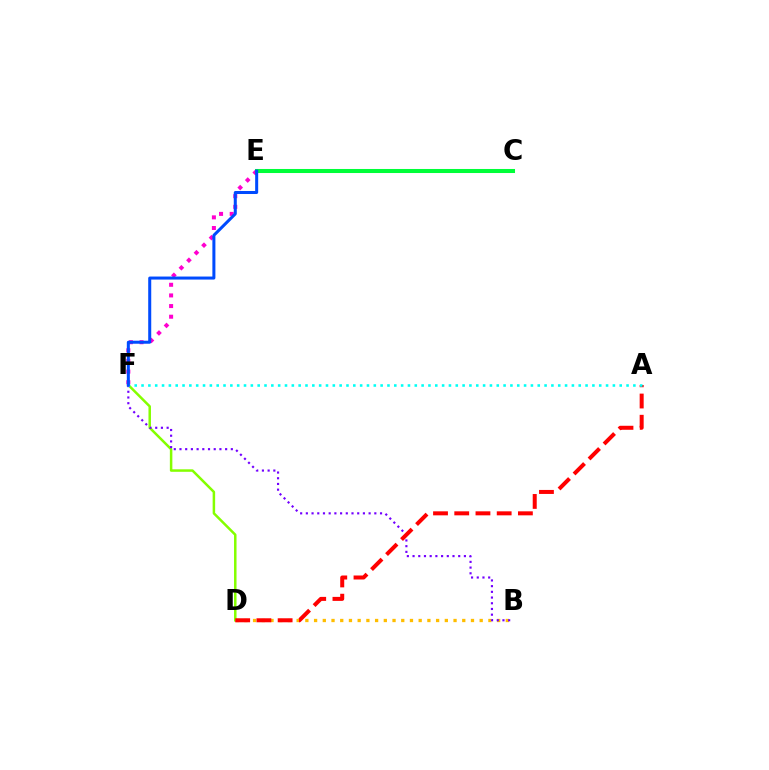{('D', 'F'): [{'color': '#84ff00', 'line_style': 'solid', 'thickness': 1.8}], ('B', 'D'): [{'color': '#ffbd00', 'line_style': 'dotted', 'thickness': 2.37}], ('B', 'F'): [{'color': '#7200ff', 'line_style': 'dotted', 'thickness': 1.55}], ('E', 'F'): [{'color': '#ff00cf', 'line_style': 'dotted', 'thickness': 2.89}, {'color': '#004bff', 'line_style': 'solid', 'thickness': 2.18}], ('A', 'D'): [{'color': '#ff0000', 'line_style': 'dashed', 'thickness': 2.88}], ('C', 'E'): [{'color': '#00ff39', 'line_style': 'solid', 'thickness': 2.91}], ('A', 'F'): [{'color': '#00fff6', 'line_style': 'dotted', 'thickness': 1.86}]}